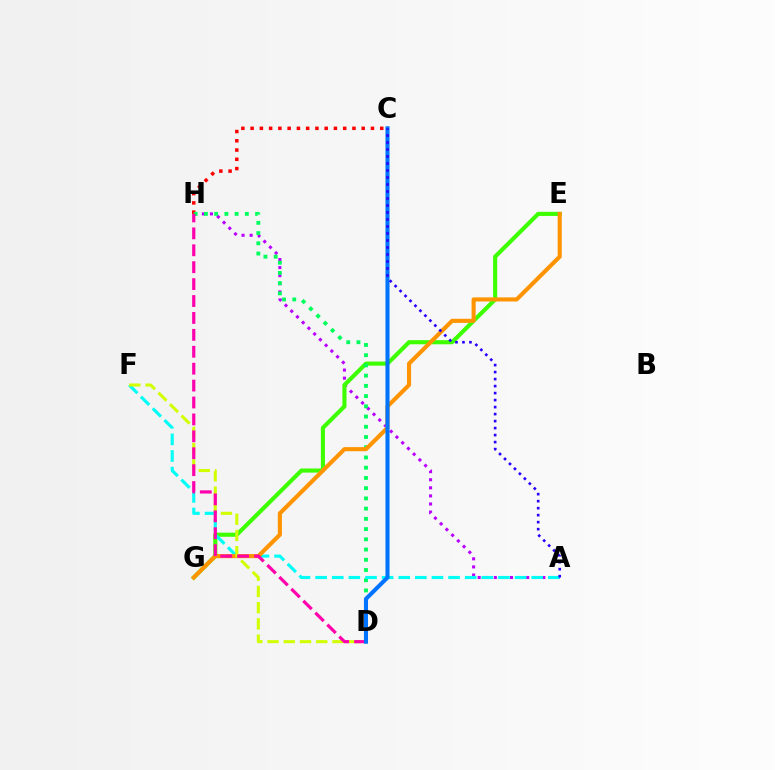{('A', 'H'): [{'color': '#b900ff', 'line_style': 'dotted', 'thickness': 2.2}], ('E', 'G'): [{'color': '#3dff00', 'line_style': 'solid', 'thickness': 2.96}, {'color': '#ff9400', 'line_style': 'solid', 'thickness': 2.95}], ('C', 'H'): [{'color': '#ff0000', 'line_style': 'dotted', 'thickness': 2.52}], ('D', 'H'): [{'color': '#00ff5c', 'line_style': 'dotted', 'thickness': 2.78}, {'color': '#ff00ac', 'line_style': 'dashed', 'thickness': 2.3}], ('A', 'F'): [{'color': '#00fff6', 'line_style': 'dashed', 'thickness': 2.26}], ('D', 'F'): [{'color': '#d1ff00', 'line_style': 'dashed', 'thickness': 2.21}], ('C', 'D'): [{'color': '#0074ff', 'line_style': 'solid', 'thickness': 2.93}], ('A', 'C'): [{'color': '#2500ff', 'line_style': 'dotted', 'thickness': 1.9}]}